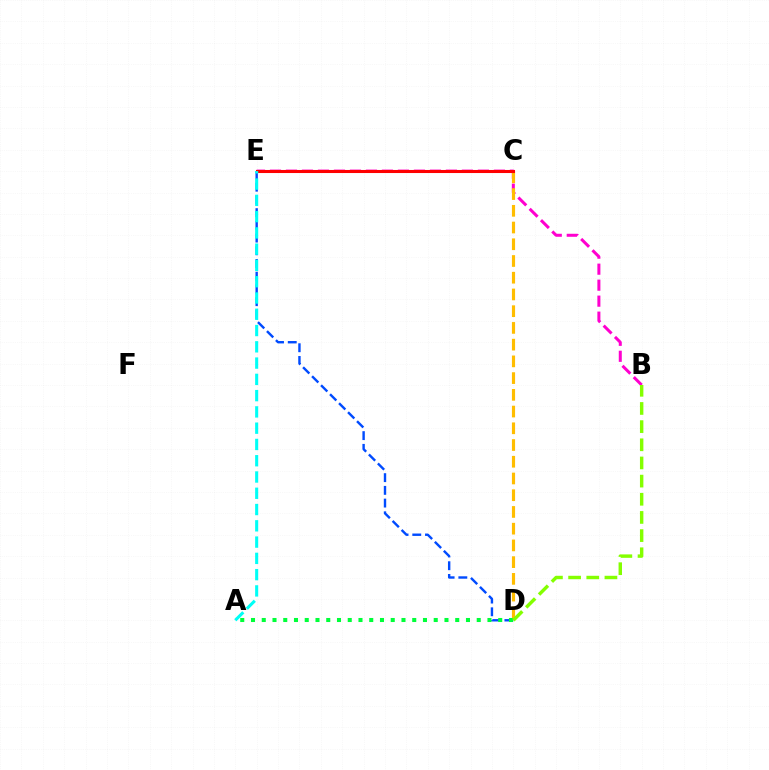{('C', 'E'): [{'color': '#7200ff', 'line_style': 'dotted', 'thickness': 2.04}, {'color': '#ff0000', 'line_style': 'solid', 'thickness': 2.2}], ('D', 'E'): [{'color': '#004bff', 'line_style': 'dashed', 'thickness': 1.73}], ('A', 'D'): [{'color': '#00ff39', 'line_style': 'dotted', 'thickness': 2.92}], ('B', 'E'): [{'color': '#ff00cf', 'line_style': 'dashed', 'thickness': 2.17}], ('C', 'D'): [{'color': '#ffbd00', 'line_style': 'dashed', 'thickness': 2.27}], ('B', 'D'): [{'color': '#84ff00', 'line_style': 'dashed', 'thickness': 2.47}], ('A', 'E'): [{'color': '#00fff6', 'line_style': 'dashed', 'thickness': 2.21}]}